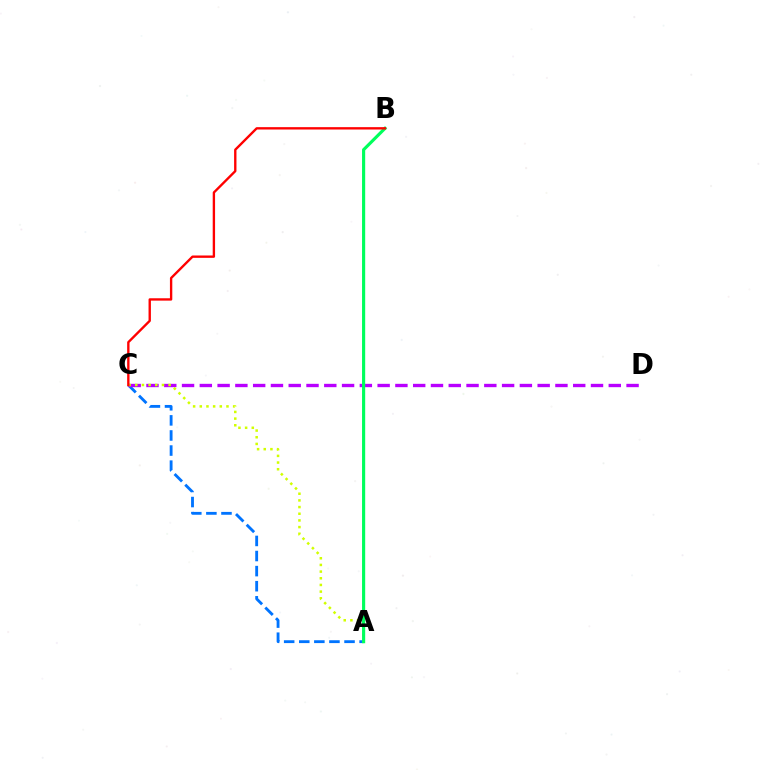{('A', 'C'): [{'color': '#0074ff', 'line_style': 'dashed', 'thickness': 2.05}, {'color': '#d1ff00', 'line_style': 'dotted', 'thickness': 1.81}], ('C', 'D'): [{'color': '#b900ff', 'line_style': 'dashed', 'thickness': 2.42}], ('A', 'B'): [{'color': '#00ff5c', 'line_style': 'solid', 'thickness': 2.26}], ('B', 'C'): [{'color': '#ff0000', 'line_style': 'solid', 'thickness': 1.7}]}